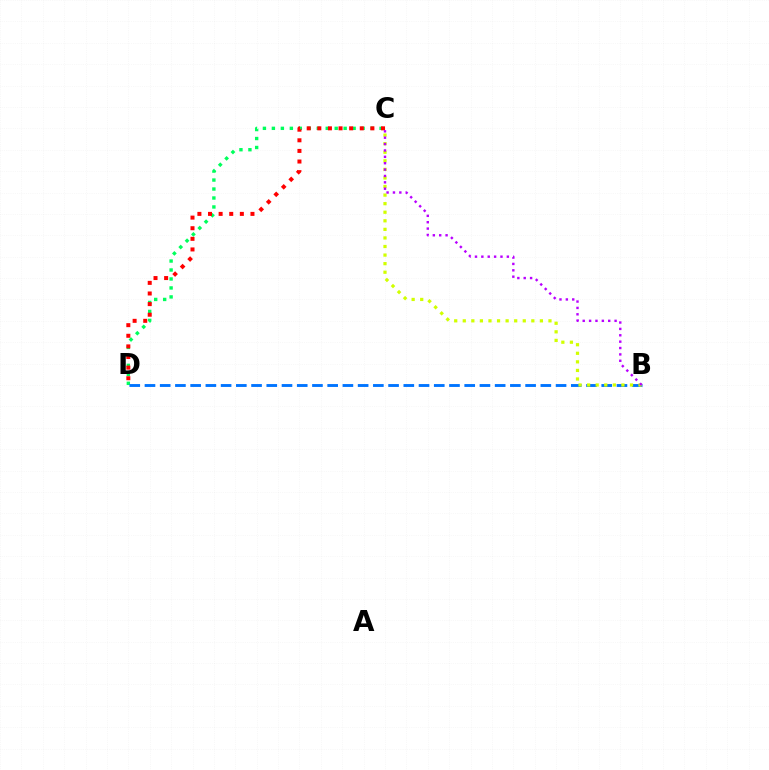{('C', 'D'): [{'color': '#00ff5c', 'line_style': 'dotted', 'thickness': 2.44}, {'color': '#ff0000', 'line_style': 'dotted', 'thickness': 2.88}], ('B', 'D'): [{'color': '#0074ff', 'line_style': 'dashed', 'thickness': 2.07}], ('B', 'C'): [{'color': '#d1ff00', 'line_style': 'dotted', 'thickness': 2.33}, {'color': '#b900ff', 'line_style': 'dotted', 'thickness': 1.73}]}